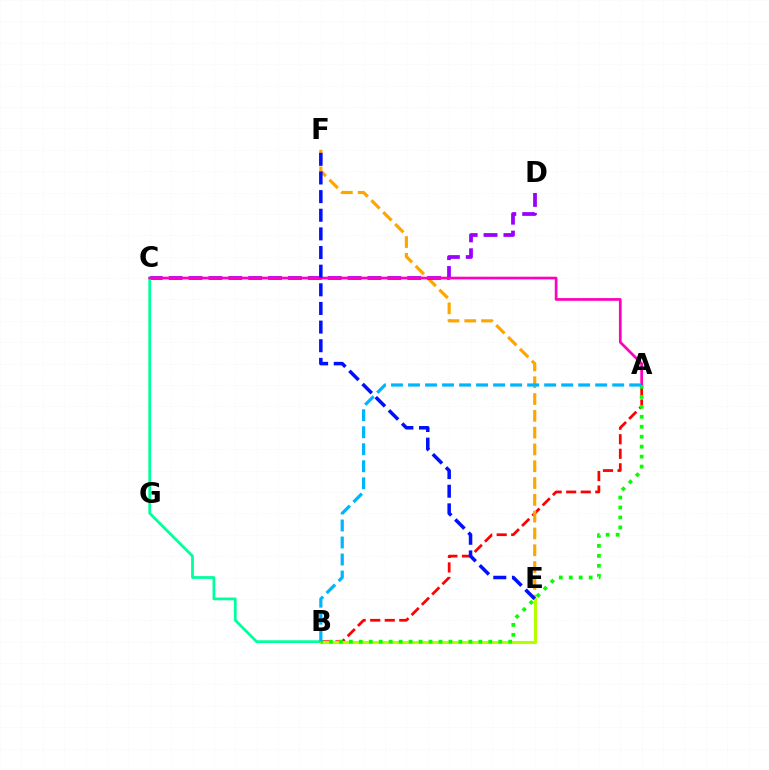{('A', 'B'): [{'color': '#ff0000', 'line_style': 'dashed', 'thickness': 1.98}, {'color': '#08ff00', 'line_style': 'dotted', 'thickness': 2.71}, {'color': '#00b5ff', 'line_style': 'dashed', 'thickness': 2.31}], ('E', 'F'): [{'color': '#ffa500', 'line_style': 'dashed', 'thickness': 2.28}, {'color': '#0010ff', 'line_style': 'dashed', 'thickness': 2.53}], ('C', 'D'): [{'color': '#9b00ff', 'line_style': 'dashed', 'thickness': 2.7}], ('B', 'C'): [{'color': '#00ff9d', 'line_style': 'solid', 'thickness': 1.99}], ('B', 'E'): [{'color': '#b3ff00', 'line_style': 'solid', 'thickness': 2.24}], ('A', 'C'): [{'color': '#ff00bd', 'line_style': 'solid', 'thickness': 1.95}]}